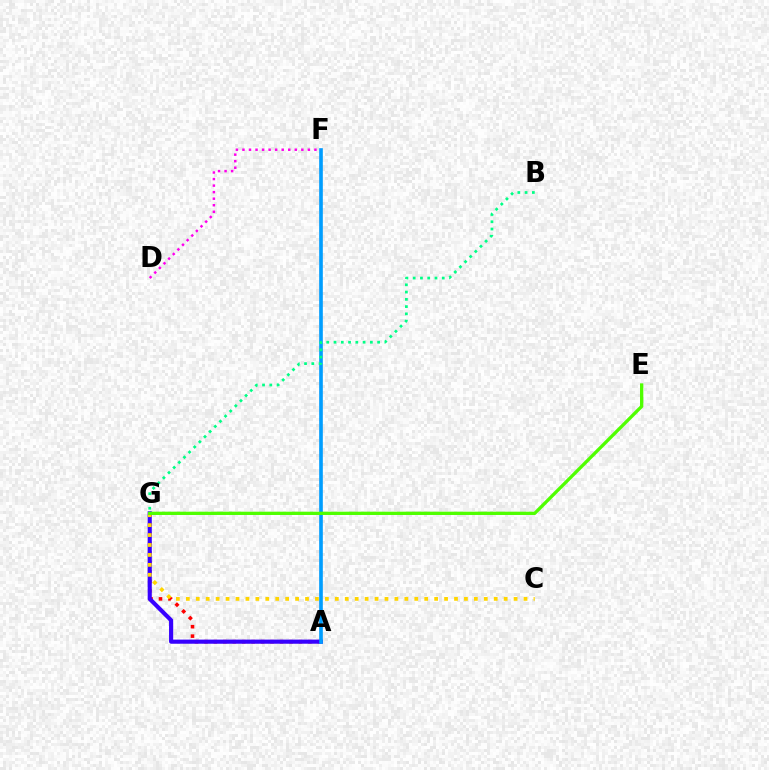{('A', 'G'): [{'color': '#ff0000', 'line_style': 'dotted', 'thickness': 2.57}, {'color': '#3700ff', 'line_style': 'solid', 'thickness': 2.97}], ('A', 'F'): [{'color': '#009eff', 'line_style': 'solid', 'thickness': 2.62}], ('B', 'G'): [{'color': '#00ff86', 'line_style': 'dotted', 'thickness': 1.97}], ('D', 'F'): [{'color': '#ff00ed', 'line_style': 'dotted', 'thickness': 1.78}], ('C', 'G'): [{'color': '#ffd500', 'line_style': 'dotted', 'thickness': 2.7}], ('E', 'G'): [{'color': '#4fff00', 'line_style': 'solid', 'thickness': 2.38}]}